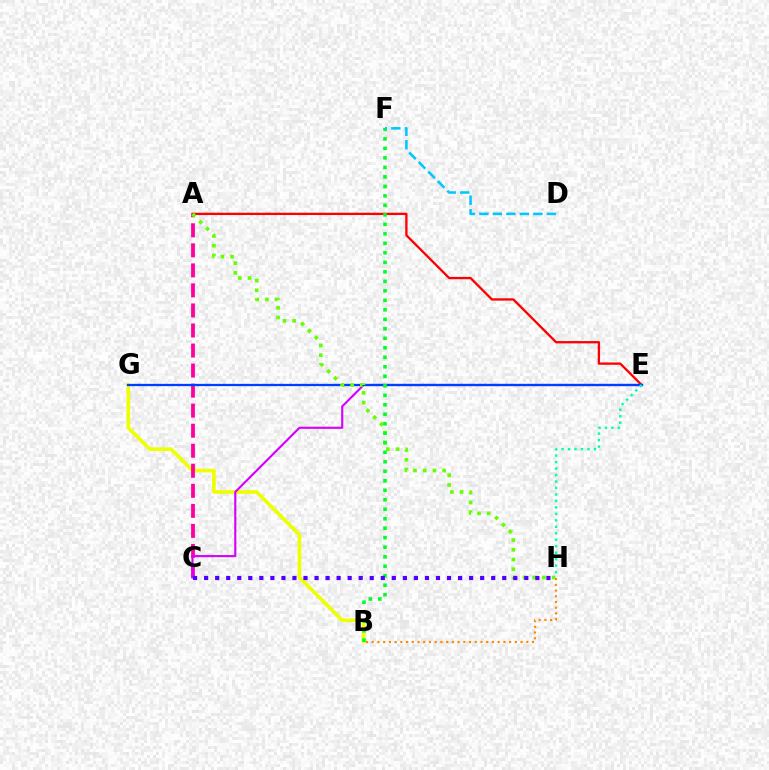{('B', 'G'): [{'color': '#eeff00', 'line_style': 'solid', 'thickness': 2.61}], ('A', 'E'): [{'color': '#ff0000', 'line_style': 'solid', 'thickness': 1.66}], ('A', 'C'): [{'color': '#ff00a0', 'line_style': 'dashed', 'thickness': 2.72}], ('C', 'E'): [{'color': '#d600ff', 'line_style': 'solid', 'thickness': 1.53}], ('E', 'G'): [{'color': '#003fff', 'line_style': 'solid', 'thickness': 1.65}], ('A', 'H'): [{'color': '#66ff00', 'line_style': 'dotted', 'thickness': 2.64}], ('B', 'H'): [{'color': '#ff8800', 'line_style': 'dotted', 'thickness': 1.56}], ('B', 'F'): [{'color': '#00ff27', 'line_style': 'dotted', 'thickness': 2.58}], ('D', 'F'): [{'color': '#00c7ff', 'line_style': 'dashed', 'thickness': 1.83}], ('C', 'H'): [{'color': '#4f00ff', 'line_style': 'dotted', 'thickness': 3.0}], ('E', 'H'): [{'color': '#00ffaf', 'line_style': 'dotted', 'thickness': 1.76}]}